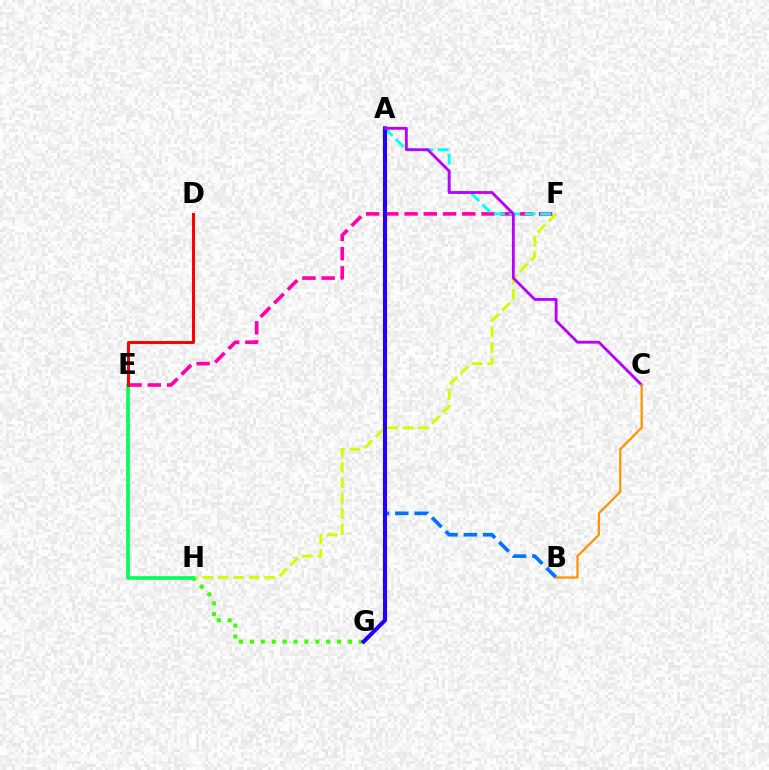{('A', 'B'): [{'color': '#0074ff', 'line_style': 'dashed', 'thickness': 2.63}], ('F', 'H'): [{'color': '#d1ff00', 'line_style': 'dashed', 'thickness': 2.1}], ('G', 'H'): [{'color': '#3dff00', 'line_style': 'dotted', 'thickness': 2.96}], ('E', 'H'): [{'color': '#00ff5c', 'line_style': 'solid', 'thickness': 2.63}], ('E', 'F'): [{'color': '#ff00ac', 'line_style': 'dashed', 'thickness': 2.61}], ('A', 'F'): [{'color': '#00fff6', 'line_style': 'dashed', 'thickness': 2.09}], ('A', 'G'): [{'color': '#2500ff', 'line_style': 'solid', 'thickness': 2.94}], ('A', 'C'): [{'color': '#b900ff', 'line_style': 'solid', 'thickness': 2.02}], ('D', 'E'): [{'color': '#ff0000', 'line_style': 'solid', 'thickness': 2.14}], ('B', 'C'): [{'color': '#ff9400', 'line_style': 'solid', 'thickness': 1.63}]}